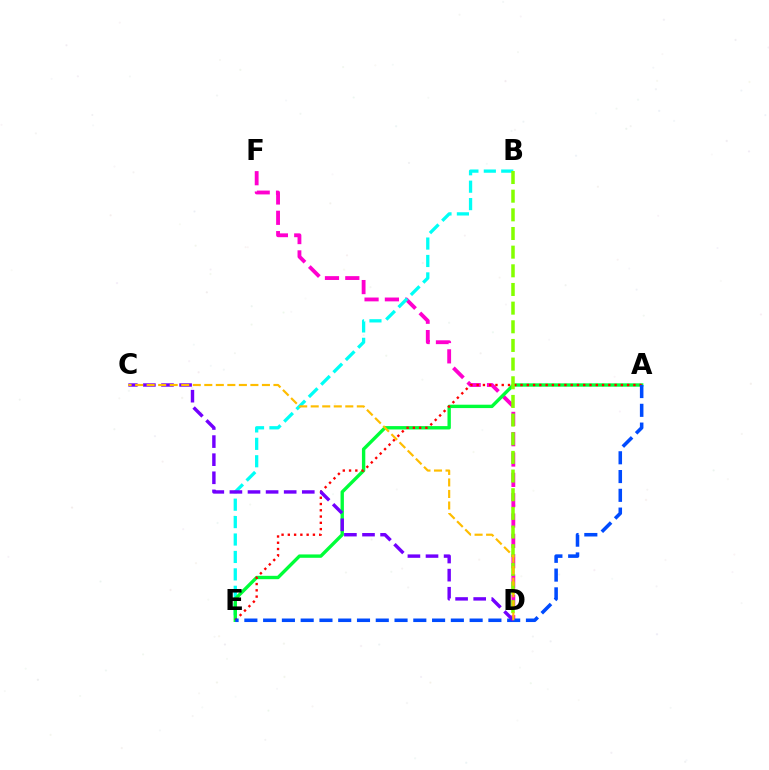{('D', 'F'): [{'color': '#ff00cf', 'line_style': 'dashed', 'thickness': 2.76}], ('B', 'E'): [{'color': '#00fff6', 'line_style': 'dashed', 'thickness': 2.37}], ('A', 'E'): [{'color': '#00ff39', 'line_style': 'solid', 'thickness': 2.43}, {'color': '#ff0000', 'line_style': 'dotted', 'thickness': 1.7}, {'color': '#004bff', 'line_style': 'dashed', 'thickness': 2.55}], ('B', 'D'): [{'color': '#84ff00', 'line_style': 'dashed', 'thickness': 2.53}], ('C', 'D'): [{'color': '#7200ff', 'line_style': 'dashed', 'thickness': 2.46}, {'color': '#ffbd00', 'line_style': 'dashed', 'thickness': 1.57}]}